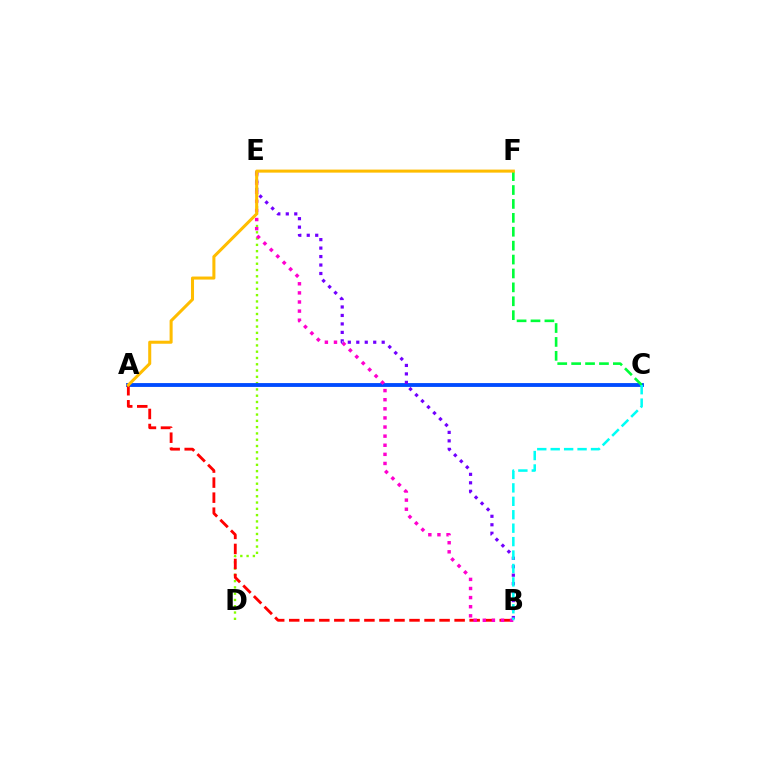{('D', 'E'): [{'color': '#84ff00', 'line_style': 'dotted', 'thickness': 1.71}], ('A', 'C'): [{'color': '#004bff', 'line_style': 'solid', 'thickness': 2.77}], ('A', 'B'): [{'color': '#ff0000', 'line_style': 'dashed', 'thickness': 2.04}], ('B', 'E'): [{'color': '#ff00cf', 'line_style': 'dotted', 'thickness': 2.47}, {'color': '#7200ff', 'line_style': 'dotted', 'thickness': 2.3}], ('C', 'F'): [{'color': '#00ff39', 'line_style': 'dashed', 'thickness': 1.89}], ('A', 'F'): [{'color': '#ffbd00', 'line_style': 'solid', 'thickness': 2.19}], ('B', 'C'): [{'color': '#00fff6', 'line_style': 'dashed', 'thickness': 1.82}]}